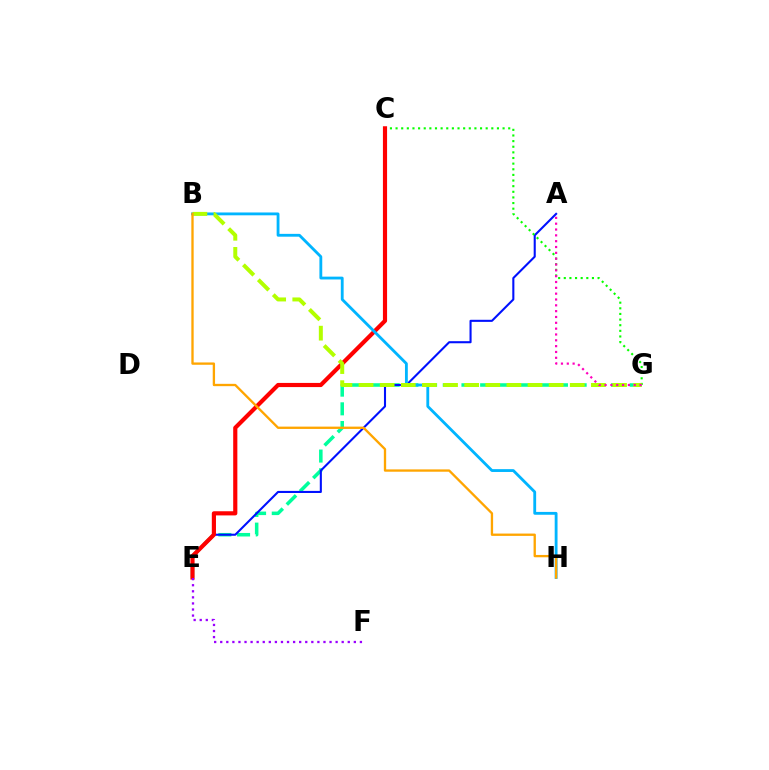{('E', 'G'): [{'color': '#00ff9d', 'line_style': 'dashed', 'thickness': 2.54}], ('A', 'E'): [{'color': '#0010ff', 'line_style': 'solid', 'thickness': 1.5}], ('C', 'G'): [{'color': '#08ff00', 'line_style': 'dotted', 'thickness': 1.53}], ('C', 'E'): [{'color': '#ff0000', 'line_style': 'solid', 'thickness': 2.99}], ('B', 'H'): [{'color': '#00b5ff', 'line_style': 'solid', 'thickness': 2.04}, {'color': '#ffa500', 'line_style': 'solid', 'thickness': 1.68}], ('B', 'G'): [{'color': '#b3ff00', 'line_style': 'dashed', 'thickness': 2.87}], ('E', 'F'): [{'color': '#9b00ff', 'line_style': 'dotted', 'thickness': 1.65}], ('A', 'G'): [{'color': '#ff00bd', 'line_style': 'dotted', 'thickness': 1.58}]}